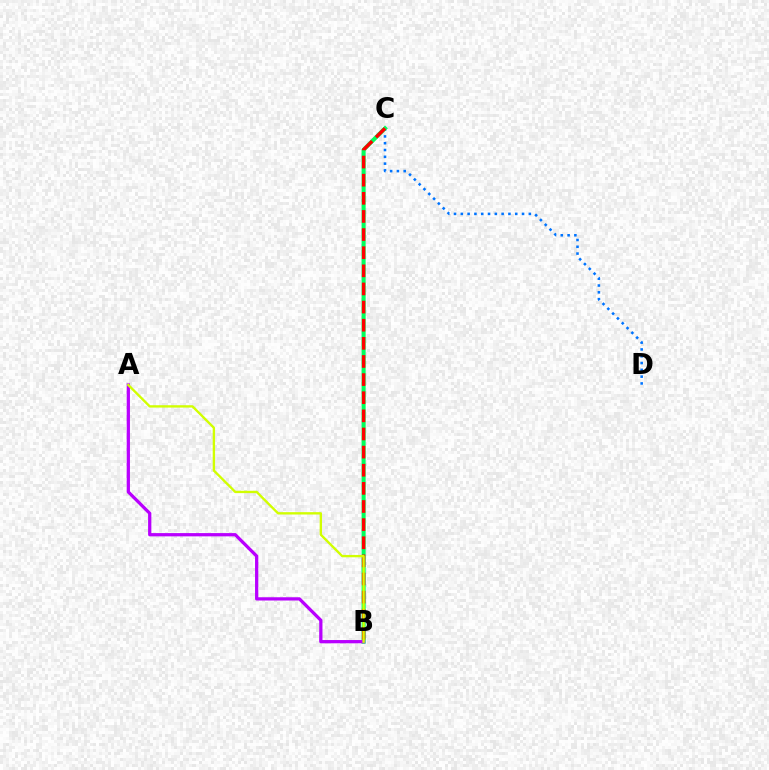{('C', 'D'): [{'color': '#0074ff', 'line_style': 'dotted', 'thickness': 1.85}], ('B', 'C'): [{'color': '#00ff5c', 'line_style': 'solid', 'thickness': 2.92}, {'color': '#ff0000', 'line_style': 'dashed', 'thickness': 2.46}], ('A', 'B'): [{'color': '#b900ff', 'line_style': 'solid', 'thickness': 2.35}, {'color': '#d1ff00', 'line_style': 'solid', 'thickness': 1.7}]}